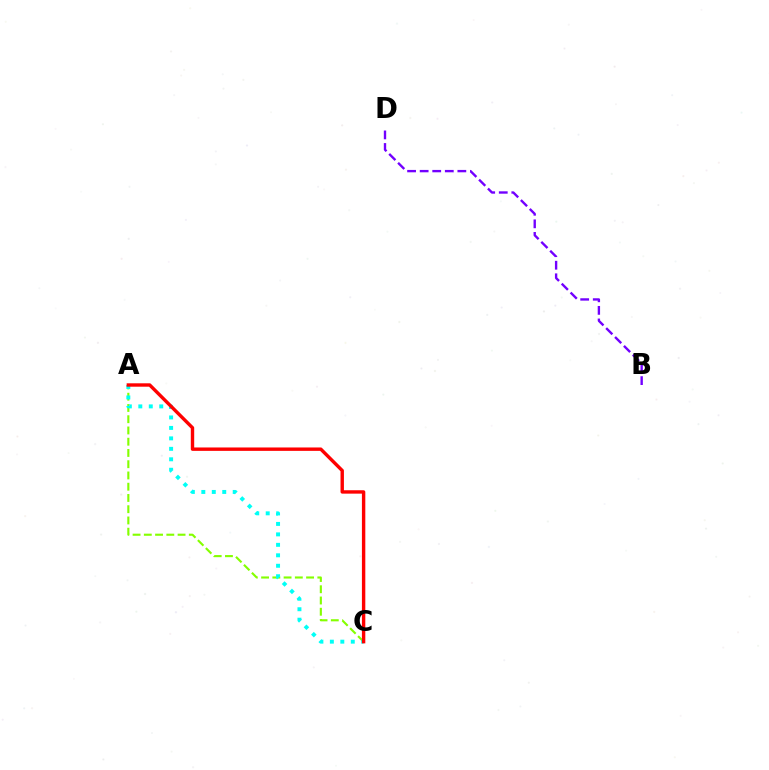{('A', 'C'): [{'color': '#84ff00', 'line_style': 'dashed', 'thickness': 1.53}, {'color': '#00fff6', 'line_style': 'dotted', 'thickness': 2.84}, {'color': '#ff0000', 'line_style': 'solid', 'thickness': 2.45}], ('B', 'D'): [{'color': '#7200ff', 'line_style': 'dashed', 'thickness': 1.71}]}